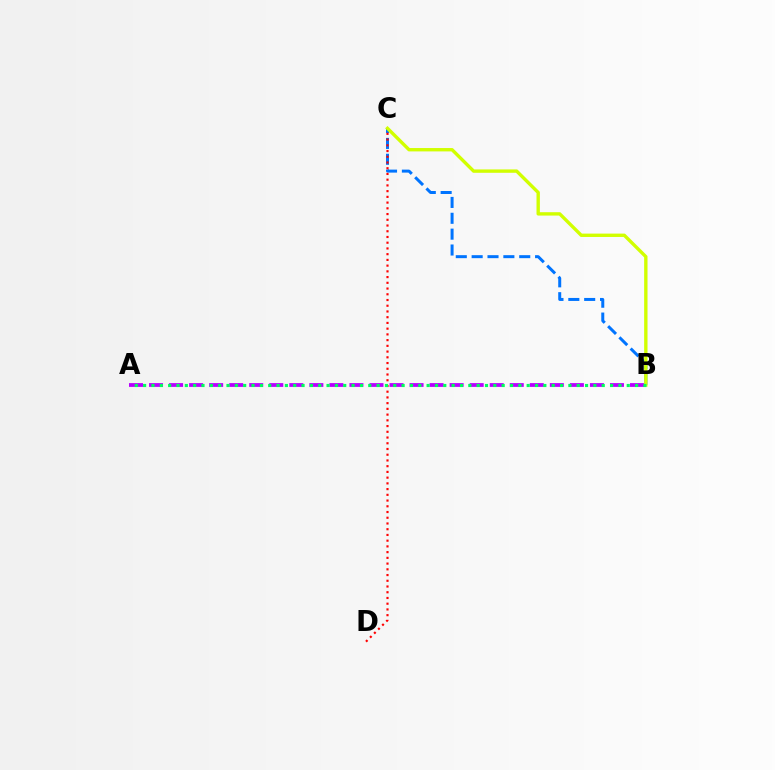{('B', 'C'): [{'color': '#0074ff', 'line_style': 'dashed', 'thickness': 2.15}, {'color': '#d1ff00', 'line_style': 'solid', 'thickness': 2.43}], ('C', 'D'): [{'color': '#ff0000', 'line_style': 'dotted', 'thickness': 1.56}], ('A', 'B'): [{'color': '#b900ff', 'line_style': 'dashed', 'thickness': 2.72}, {'color': '#00ff5c', 'line_style': 'dotted', 'thickness': 2.27}]}